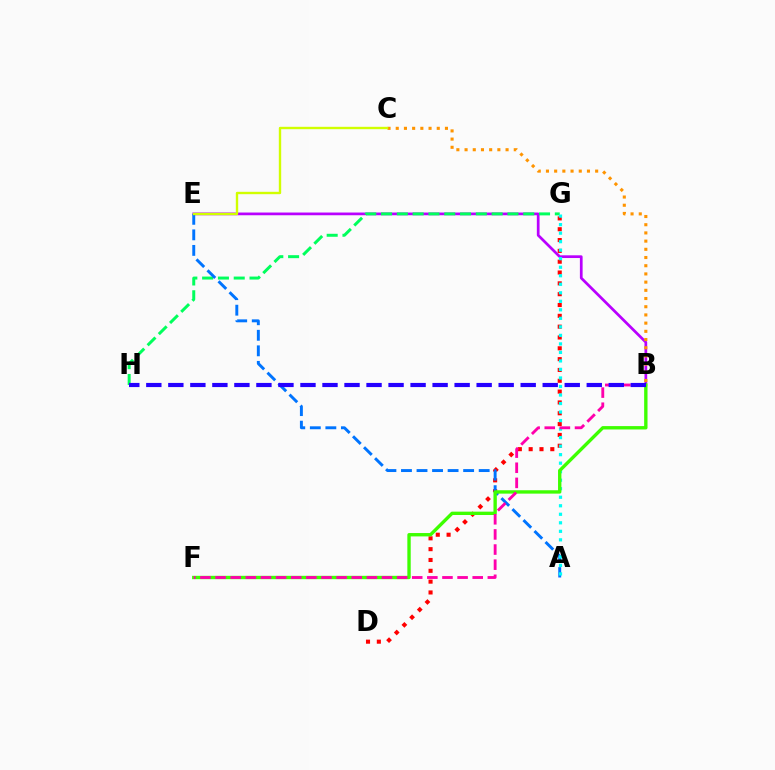{('B', 'E'): [{'color': '#b900ff', 'line_style': 'solid', 'thickness': 1.96}], ('D', 'G'): [{'color': '#ff0000', 'line_style': 'dotted', 'thickness': 2.94}], ('G', 'H'): [{'color': '#00ff5c', 'line_style': 'dashed', 'thickness': 2.15}], ('A', 'E'): [{'color': '#0074ff', 'line_style': 'dashed', 'thickness': 2.11}], ('B', 'C'): [{'color': '#ff9400', 'line_style': 'dotted', 'thickness': 2.23}], ('A', 'G'): [{'color': '#00fff6', 'line_style': 'dotted', 'thickness': 2.31}], ('B', 'F'): [{'color': '#3dff00', 'line_style': 'solid', 'thickness': 2.42}, {'color': '#ff00ac', 'line_style': 'dashed', 'thickness': 2.05}], ('B', 'H'): [{'color': '#2500ff', 'line_style': 'dashed', 'thickness': 2.99}], ('C', 'E'): [{'color': '#d1ff00', 'line_style': 'solid', 'thickness': 1.71}]}